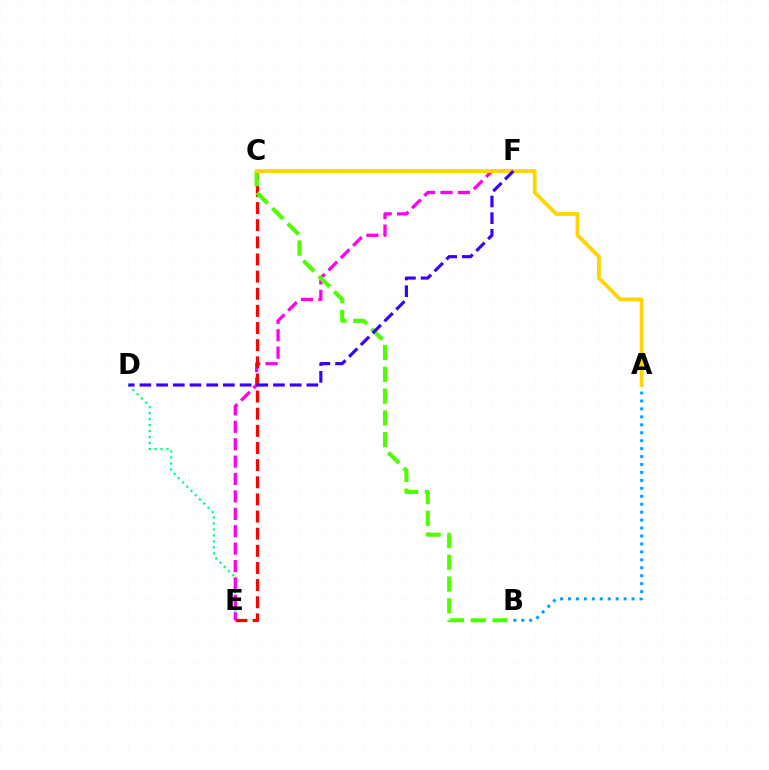{('D', 'E'): [{'color': '#00ff86', 'line_style': 'dotted', 'thickness': 1.62}], ('E', 'F'): [{'color': '#ff00ed', 'line_style': 'dashed', 'thickness': 2.36}], ('A', 'B'): [{'color': '#009eff', 'line_style': 'dotted', 'thickness': 2.16}], ('C', 'E'): [{'color': '#ff0000', 'line_style': 'dashed', 'thickness': 2.33}], ('B', 'C'): [{'color': '#4fff00', 'line_style': 'dashed', 'thickness': 2.96}], ('A', 'C'): [{'color': '#ffd500', 'line_style': 'solid', 'thickness': 2.78}], ('D', 'F'): [{'color': '#3700ff', 'line_style': 'dashed', 'thickness': 2.27}]}